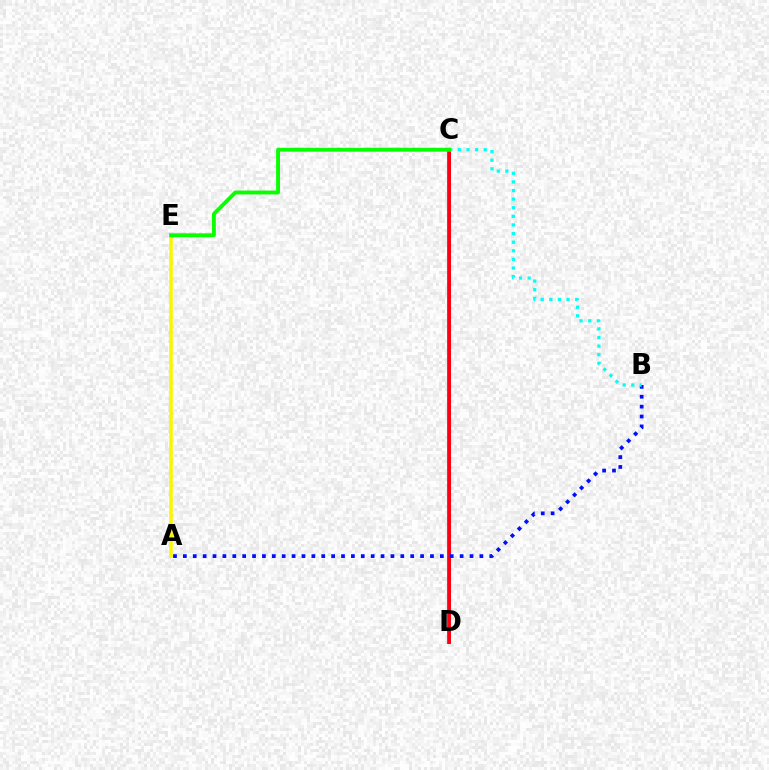{('C', 'D'): [{'color': '#ee00ff', 'line_style': 'solid', 'thickness': 2.89}, {'color': '#ff0000', 'line_style': 'solid', 'thickness': 2.05}], ('A', 'E'): [{'color': '#fcf500', 'line_style': 'solid', 'thickness': 2.55}], ('A', 'B'): [{'color': '#0010ff', 'line_style': 'dotted', 'thickness': 2.69}], ('B', 'C'): [{'color': '#00fff6', 'line_style': 'dotted', 'thickness': 2.34}], ('C', 'E'): [{'color': '#08ff00', 'line_style': 'solid', 'thickness': 2.79}]}